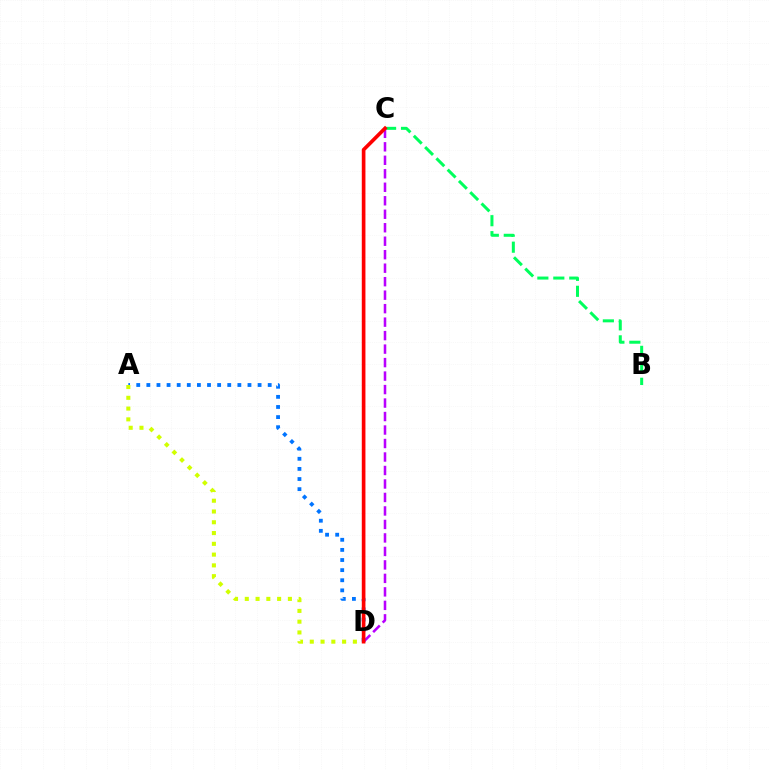{('B', 'C'): [{'color': '#00ff5c', 'line_style': 'dashed', 'thickness': 2.17}], ('A', 'D'): [{'color': '#0074ff', 'line_style': 'dotted', 'thickness': 2.75}, {'color': '#d1ff00', 'line_style': 'dotted', 'thickness': 2.93}], ('C', 'D'): [{'color': '#b900ff', 'line_style': 'dashed', 'thickness': 1.83}, {'color': '#ff0000', 'line_style': 'solid', 'thickness': 2.63}]}